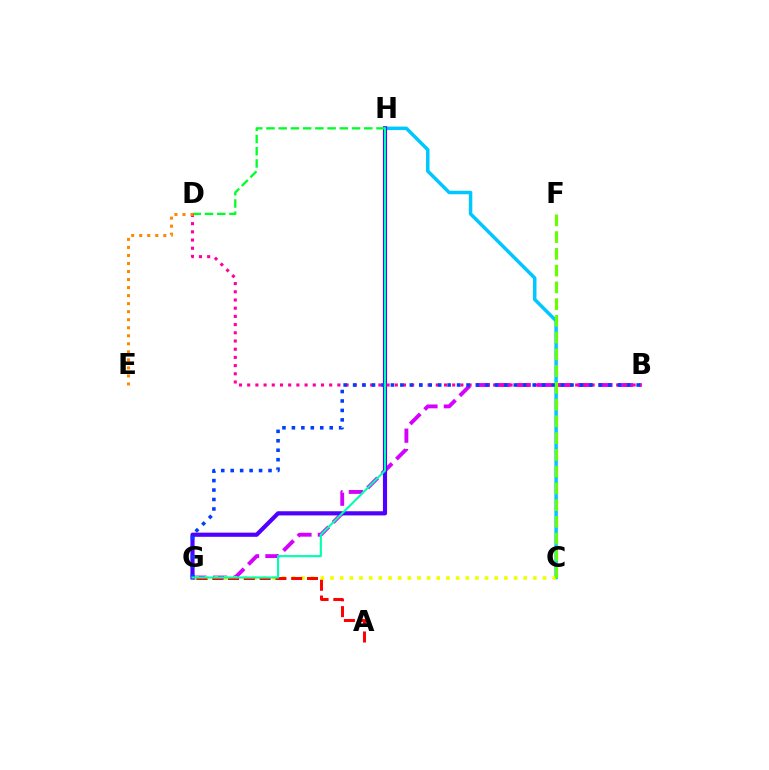{('C', 'H'): [{'color': '#00c7ff', 'line_style': 'solid', 'thickness': 2.52}], ('B', 'G'): [{'color': '#d600ff', 'line_style': 'dashed', 'thickness': 2.77}, {'color': '#003fff', 'line_style': 'dotted', 'thickness': 2.57}], ('G', 'H'): [{'color': '#4f00ff', 'line_style': 'solid', 'thickness': 2.99}, {'color': '#00ffaf', 'line_style': 'solid', 'thickness': 1.53}], ('C', 'G'): [{'color': '#eeff00', 'line_style': 'dotted', 'thickness': 2.62}], ('D', 'H'): [{'color': '#00ff27', 'line_style': 'dashed', 'thickness': 1.66}], ('B', 'D'): [{'color': '#ff00a0', 'line_style': 'dotted', 'thickness': 2.23}], ('D', 'E'): [{'color': '#ff8800', 'line_style': 'dotted', 'thickness': 2.18}], ('A', 'G'): [{'color': '#ff0000', 'line_style': 'dashed', 'thickness': 2.14}], ('C', 'F'): [{'color': '#66ff00', 'line_style': 'dashed', 'thickness': 2.28}]}